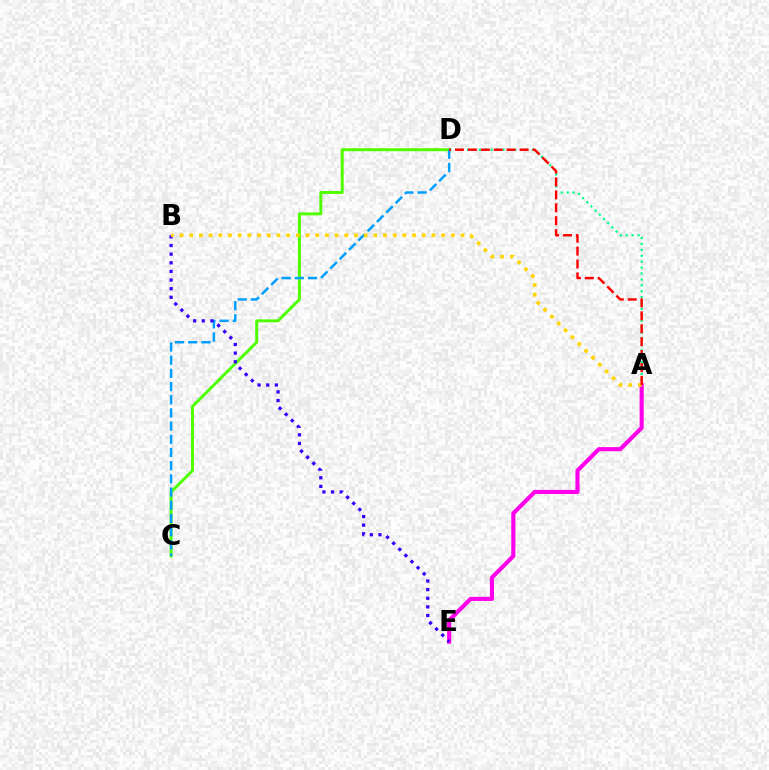{('C', 'D'): [{'color': '#4fff00', 'line_style': 'solid', 'thickness': 2.12}, {'color': '#009eff', 'line_style': 'dashed', 'thickness': 1.79}], ('A', 'D'): [{'color': '#00ff86', 'line_style': 'dotted', 'thickness': 1.6}, {'color': '#ff0000', 'line_style': 'dashed', 'thickness': 1.76}], ('A', 'E'): [{'color': '#ff00ed', 'line_style': 'solid', 'thickness': 2.97}], ('B', 'E'): [{'color': '#3700ff', 'line_style': 'dotted', 'thickness': 2.34}], ('A', 'B'): [{'color': '#ffd500', 'line_style': 'dotted', 'thickness': 2.63}]}